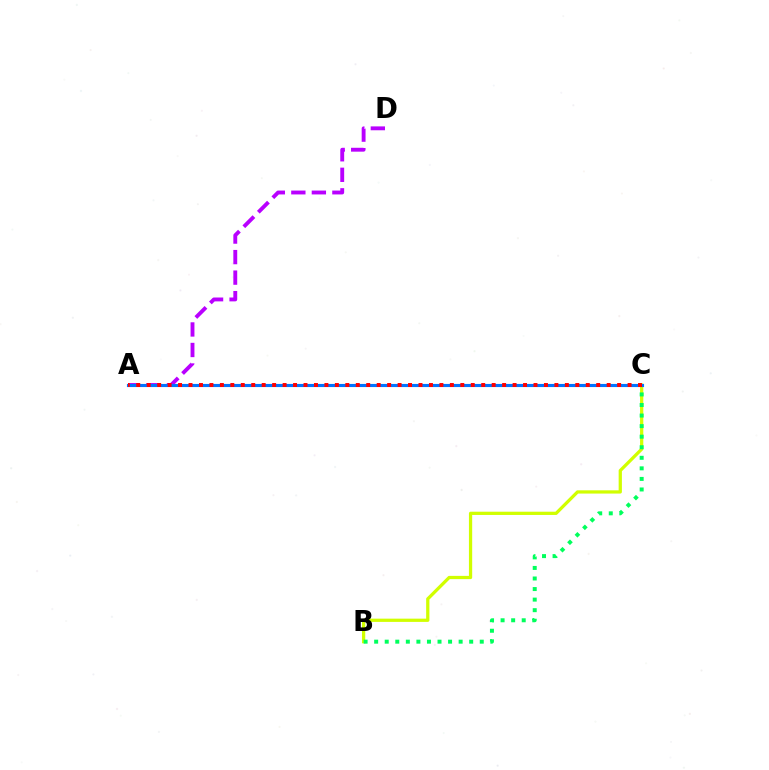{('B', 'C'): [{'color': '#d1ff00', 'line_style': 'solid', 'thickness': 2.34}, {'color': '#00ff5c', 'line_style': 'dotted', 'thickness': 2.87}], ('A', 'D'): [{'color': '#b900ff', 'line_style': 'dashed', 'thickness': 2.79}], ('A', 'C'): [{'color': '#0074ff', 'line_style': 'solid', 'thickness': 2.24}, {'color': '#ff0000', 'line_style': 'dotted', 'thickness': 2.84}]}